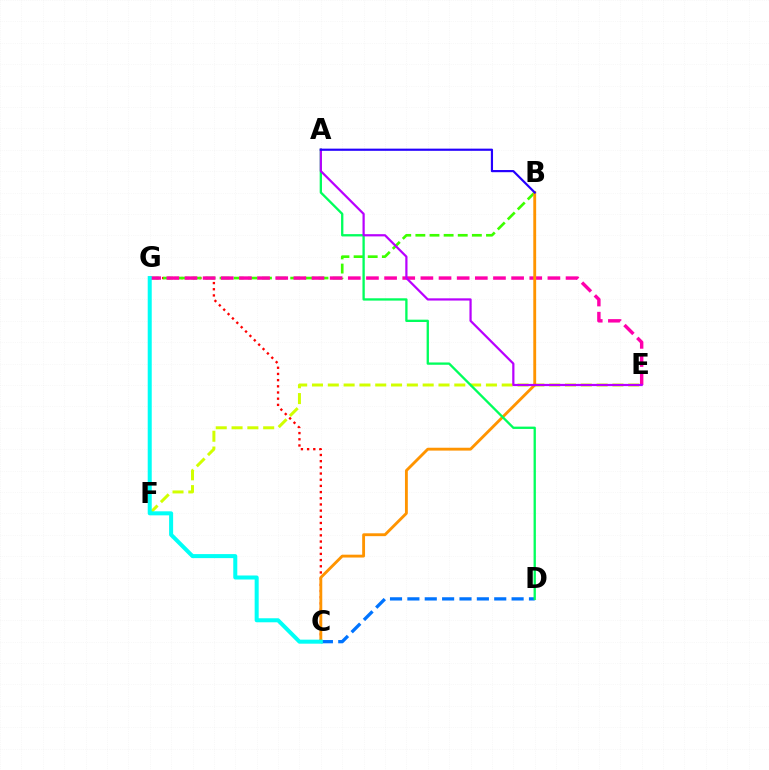{('C', 'G'): [{'color': '#ff0000', 'line_style': 'dotted', 'thickness': 1.68}, {'color': '#00fff6', 'line_style': 'solid', 'thickness': 2.9}], ('C', 'D'): [{'color': '#0074ff', 'line_style': 'dashed', 'thickness': 2.36}], ('B', 'G'): [{'color': '#3dff00', 'line_style': 'dashed', 'thickness': 1.92}], ('E', 'G'): [{'color': '#ff00ac', 'line_style': 'dashed', 'thickness': 2.47}], ('E', 'F'): [{'color': '#d1ff00', 'line_style': 'dashed', 'thickness': 2.15}], ('B', 'C'): [{'color': '#ff9400', 'line_style': 'solid', 'thickness': 2.06}], ('A', 'D'): [{'color': '#00ff5c', 'line_style': 'solid', 'thickness': 1.67}], ('A', 'E'): [{'color': '#b900ff', 'line_style': 'solid', 'thickness': 1.6}], ('A', 'B'): [{'color': '#2500ff', 'line_style': 'solid', 'thickness': 1.57}]}